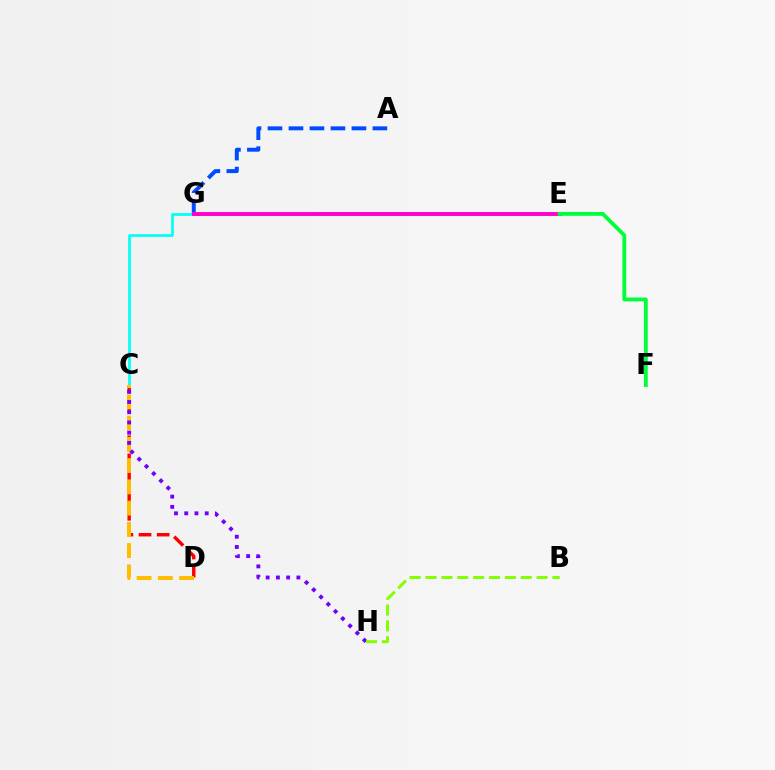{('C', 'D'): [{'color': '#ff0000', 'line_style': 'dashed', 'thickness': 2.47}, {'color': '#ffbd00', 'line_style': 'dashed', 'thickness': 2.89}], ('C', 'G'): [{'color': '#00fff6', 'line_style': 'solid', 'thickness': 1.96}], ('C', 'H'): [{'color': '#7200ff', 'line_style': 'dotted', 'thickness': 2.78}], ('B', 'H'): [{'color': '#84ff00', 'line_style': 'dashed', 'thickness': 2.16}], ('A', 'G'): [{'color': '#004bff', 'line_style': 'dashed', 'thickness': 2.85}], ('E', 'G'): [{'color': '#ff00cf', 'line_style': 'solid', 'thickness': 2.83}], ('E', 'F'): [{'color': '#00ff39', 'line_style': 'solid', 'thickness': 2.77}]}